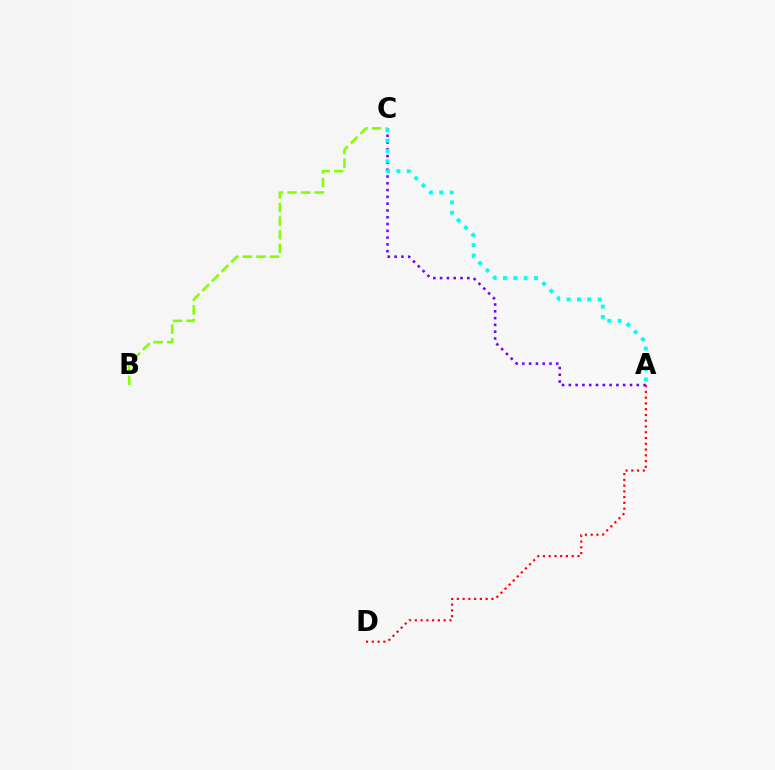{('A', 'C'): [{'color': '#7200ff', 'line_style': 'dotted', 'thickness': 1.85}, {'color': '#00fff6', 'line_style': 'dotted', 'thickness': 2.81}], ('B', 'C'): [{'color': '#84ff00', 'line_style': 'dashed', 'thickness': 1.85}], ('A', 'D'): [{'color': '#ff0000', 'line_style': 'dotted', 'thickness': 1.57}]}